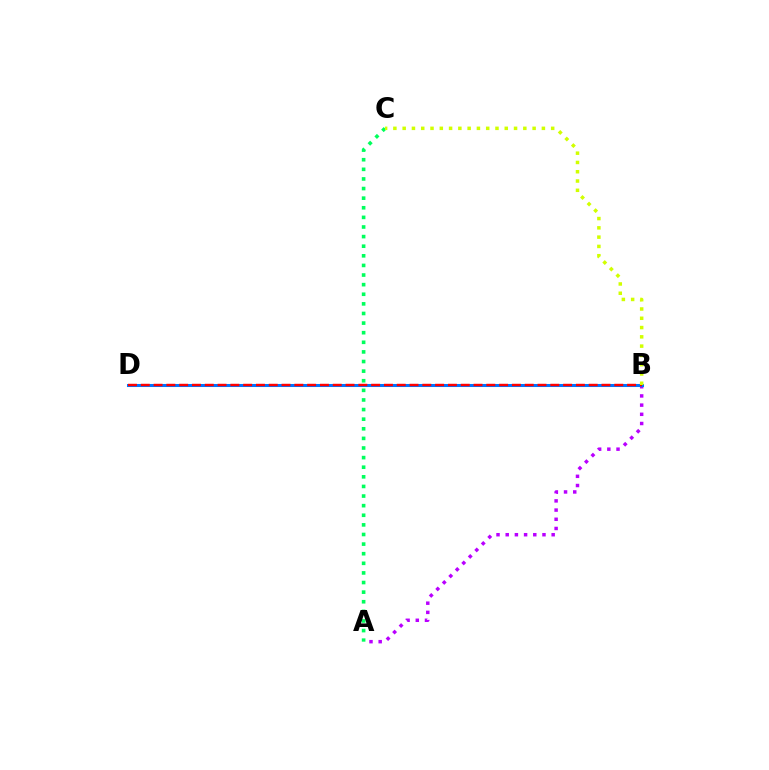{('A', 'B'): [{'color': '#b900ff', 'line_style': 'dotted', 'thickness': 2.5}], ('B', 'D'): [{'color': '#0074ff', 'line_style': 'solid', 'thickness': 2.19}, {'color': '#ff0000', 'line_style': 'dashed', 'thickness': 1.74}], ('A', 'C'): [{'color': '#00ff5c', 'line_style': 'dotted', 'thickness': 2.61}], ('B', 'C'): [{'color': '#d1ff00', 'line_style': 'dotted', 'thickness': 2.52}]}